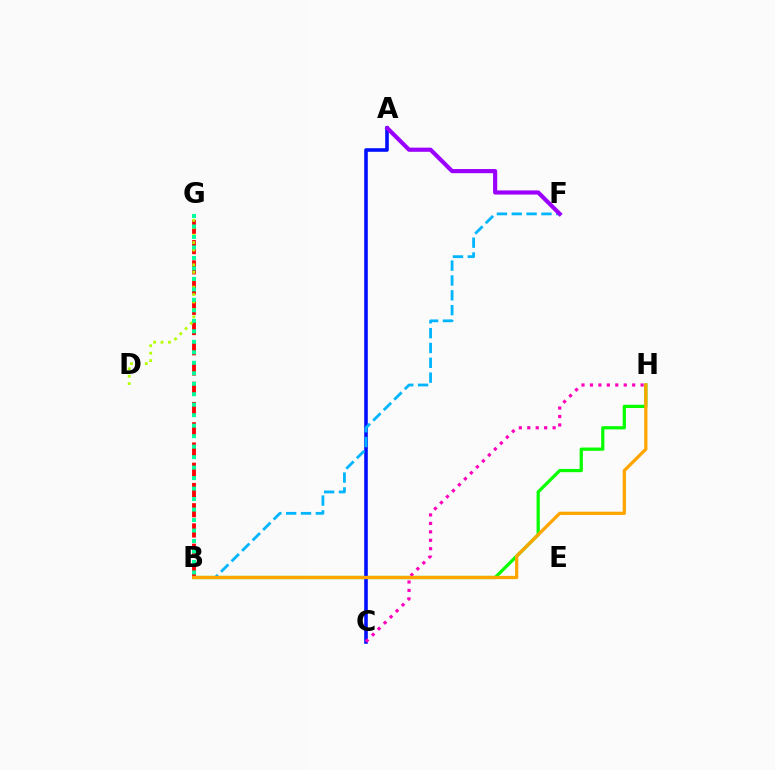{('B', 'H'): [{'color': '#08ff00', 'line_style': 'solid', 'thickness': 2.33}, {'color': '#ffa500', 'line_style': 'solid', 'thickness': 2.34}], ('A', 'C'): [{'color': '#0010ff', 'line_style': 'solid', 'thickness': 2.59}], ('B', 'G'): [{'color': '#ff0000', 'line_style': 'dashed', 'thickness': 2.75}, {'color': '#00ff9d', 'line_style': 'dotted', 'thickness': 2.85}], ('D', 'G'): [{'color': '#b3ff00', 'line_style': 'dotted', 'thickness': 2.02}], ('B', 'F'): [{'color': '#00b5ff', 'line_style': 'dashed', 'thickness': 2.02}], ('C', 'H'): [{'color': '#ff00bd', 'line_style': 'dotted', 'thickness': 2.29}], ('A', 'F'): [{'color': '#9b00ff', 'line_style': 'solid', 'thickness': 2.99}]}